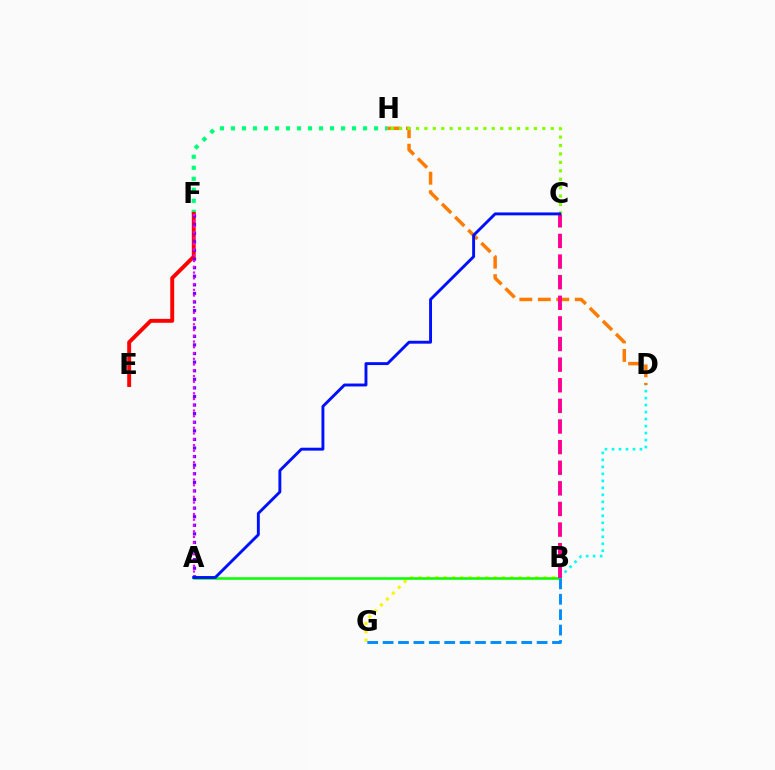{('B', 'G'): [{'color': '#fcf500', 'line_style': 'dotted', 'thickness': 2.26}, {'color': '#008cff', 'line_style': 'dashed', 'thickness': 2.09}], ('F', 'H'): [{'color': '#00ff74', 'line_style': 'dotted', 'thickness': 2.99}], ('A', 'B'): [{'color': '#08ff00', 'line_style': 'solid', 'thickness': 1.83}], ('E', 'F'): [{'color': '#ff0000', 'line_style': 'solid', 'thickness': 2.81}], ('D', 'H'): [{'color': '#ff7c00', 'line_style': 'dashed', 'thickness': 2.51}], ('B', 'D'): [{'color': '#00fff6', 'line_style': 'dotted', 'thickness': 1.9}], ('B', 'C'): [{'color': '#ff0094', 'line_style': 'dashed', 'thickness': 2.8}], ('A', 'F'): [{'color': '#7200ff', 'line_style': 'dotted', 'thickness': 2.33}, {'color': '#ee00ff', 'line_style': 'dotted', 'thickness': 1.56}], ('C', 'H'): [{'color': '#84ff00', 'line_style': 'dotted', 'thickness': 2.29}], ('A', 'C'): [{'color': '#0010ff', 'line_style': 'solid', 'thickness': 2.09}]}